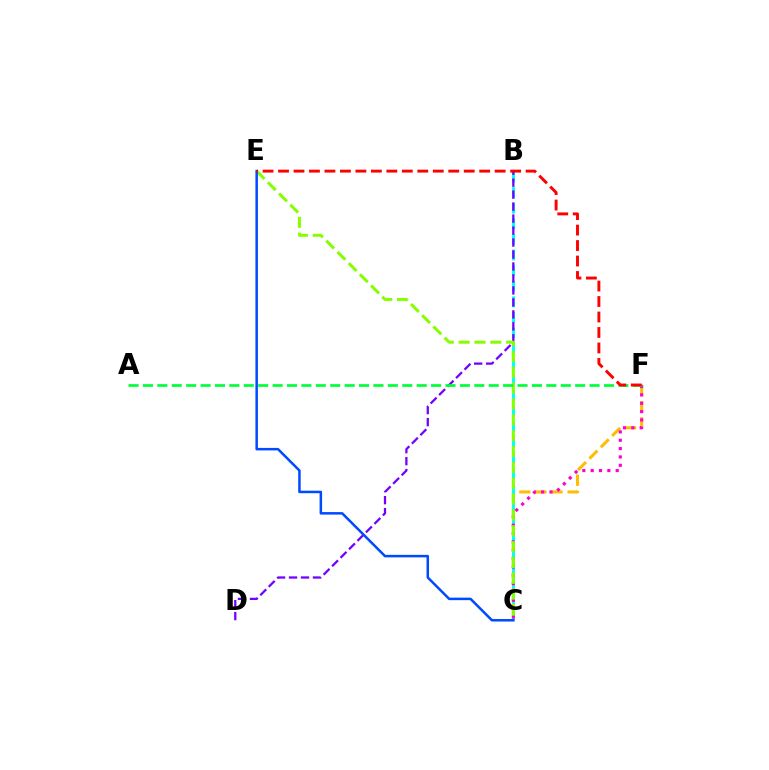{('C', 'F'): [{'color': '#ffbd00', 'line_style': 'dashed', 'thickness': 2.19}, {'color': '#ff00cf', 'line_style': 'dotted', 'thickness': 2.27}], ('B', 'C'): [{'color': '#00fff6', 'line_style': 'dashed', 'thickness': 2.12}], ('B', 'D'): [{'color': '#7200ff', 'line_style': 'dashed', 'thickness': 1.63}], ('C', 'E'): [{'color': '#84ff00', 'line_style': 'dashed', 'thickness': 2.15}, {'color': '#004bff', 'line_style': 'solid', 'thickness': 1.81}], ('A', 'F'): [{'color': '#00ff39', 'line_style': 'dashed', 'thickness': 1.96}], ('E', 'F'): [{'color': '#ff0000', 'line_style': 'dashed', 'thickness': 2.1}]}